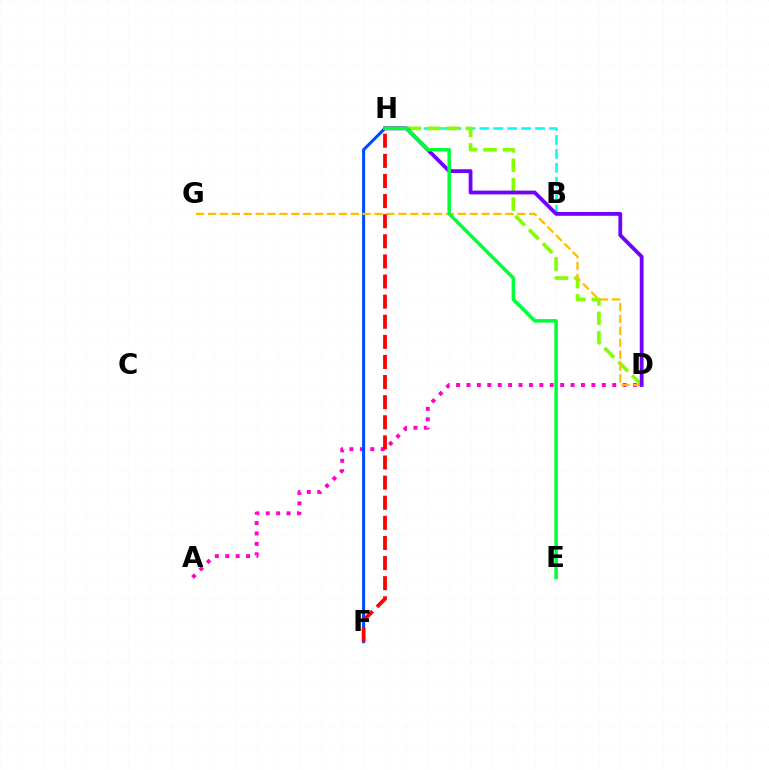{('A', 'D'): [{'color': '#ff00cf', 'line_style': 'dotted', 'thickness': 2.83}], ('B', 'H'): [{'color': '#00fff6', 'line_style': 'dashed', 'thickness': 1.89}], ('D', 'H'): [{'color': '#84ff00', 'line_style': 'dashed', 'thickness': 2.64}, {'color': '#7200ff', 'line_style': 'solid', 'thickness': 2.73}], ('F', 'H'): [{'color': '#004bff', 'line_style': 'solid', 'thickness': 2.2}, {'color': '#ff0000', 'line_style': 'dashed', 'thickness': 2.73}], ('D', 'G'): [{'color': '#ffbd00', 'line_style': 'dashed', 'thickness': 1.62}], ('E', 'H'): [{'color': '#00ff39', 'line_style': 'solid', 'thickness': 2.52}]}